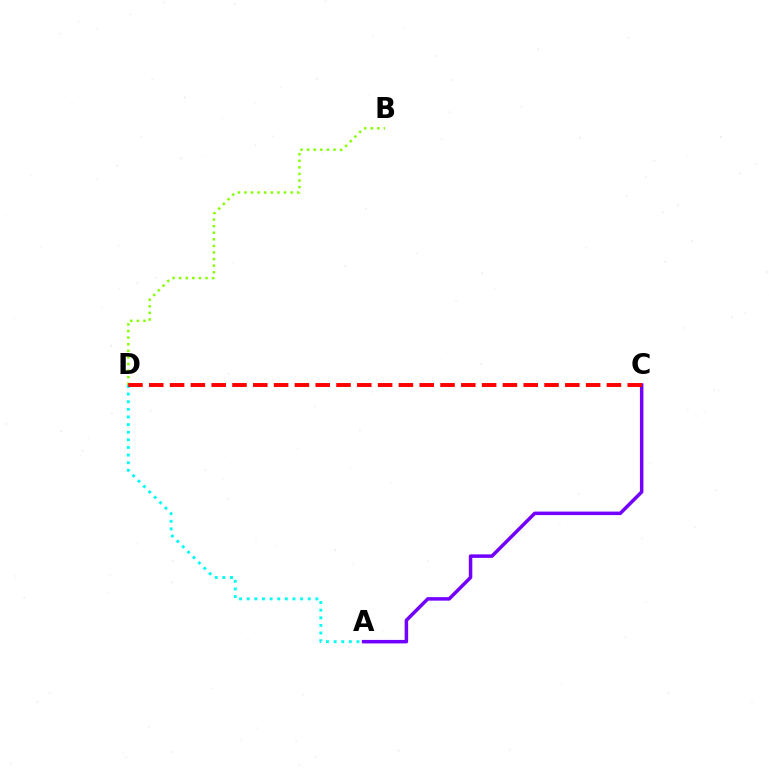{('A', 'D'): [{'color': '#00fff6', 'line_style': 'dotted', 'thickness': 2.07}], ('A', 'C'): [{'color': '#7200ff', 'line_style': 'solid', 'thickness': 2.52}], ('B', 'D'): [{'color': '#84ff00', 'line_style': 'dotted', 'thickness': 1.79}], ('C', 'D'): [{'color': '#ff0000', 'line_style': 'dashed', 'thickness': 2.83}]}